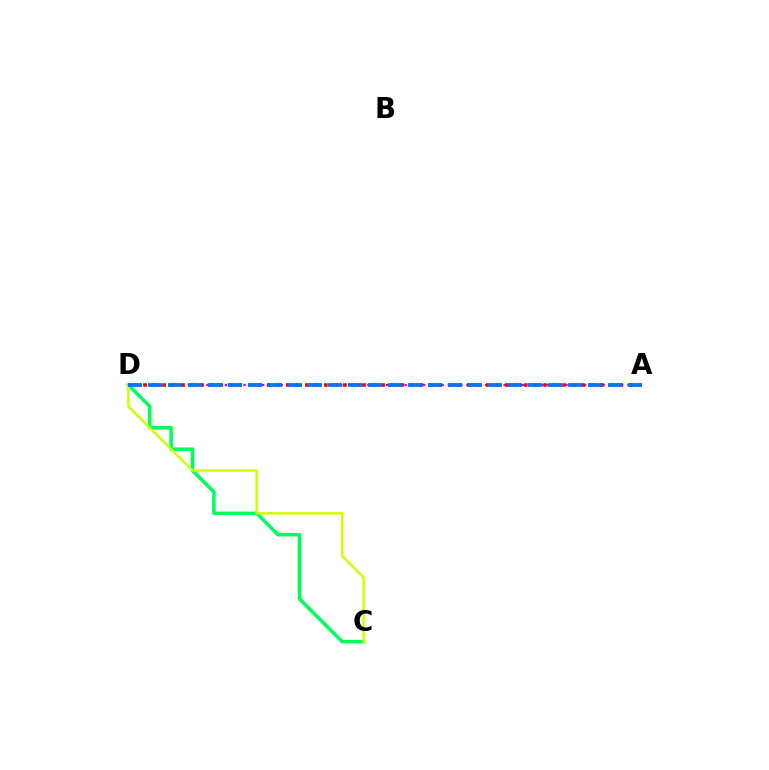{('C', 'D'): [{'color': '#00ff5c', 'line_style': 'solid', 'thickness': 2.53}, {'color': '#d1ff00', 'line_style': 'solid', 'thickness': 1.81}], ('A', 'D'): [{'color': '#b900ff', 'line_style': 'dotted', 'thickness': 1.68}, {'color': '#ff0000', 'line_style': 'dotted', 'thickness': 2.59}, {'color': '#0074ff', 'line_style': 'dashed', 'thickness': 2.72}]}